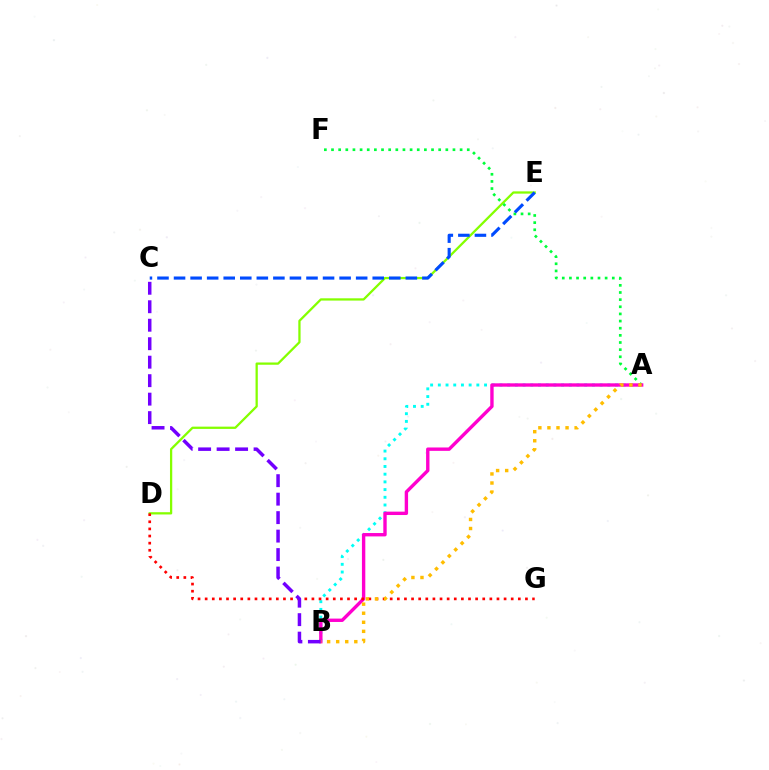{('D', 'E'): [{'color': '#84ff00', 'line_style': 'solid', 'thickness': 1.64}], ('A', 'B'): [{'color': '#00fff6', 'line_style': 'dotted', 'thickness': 2.09}, {'color': '#ff00cf', 'line_style': 'solid', 'thickness': 2.43}, {'color': '#ffbd00', 'line_style': 'dotted', 'thickness': 2.46}], ('A', 'F'): [{'color': '#00ff39', 'line_style': 'dotted', 'thickness': 1.94}], ('D', 'G'): [{'color': '#ff0000', 'line_style': 'dotted', 'thickness': 1.93}], ('B', 'C'): [{'color': '#7200ff', 'line_style': 'dashed', 'thickness': 2.51}], ('C', 'E'): [{'color': '#004bff', 'line_style': 'dashed', 'thickness': 2.25}]}